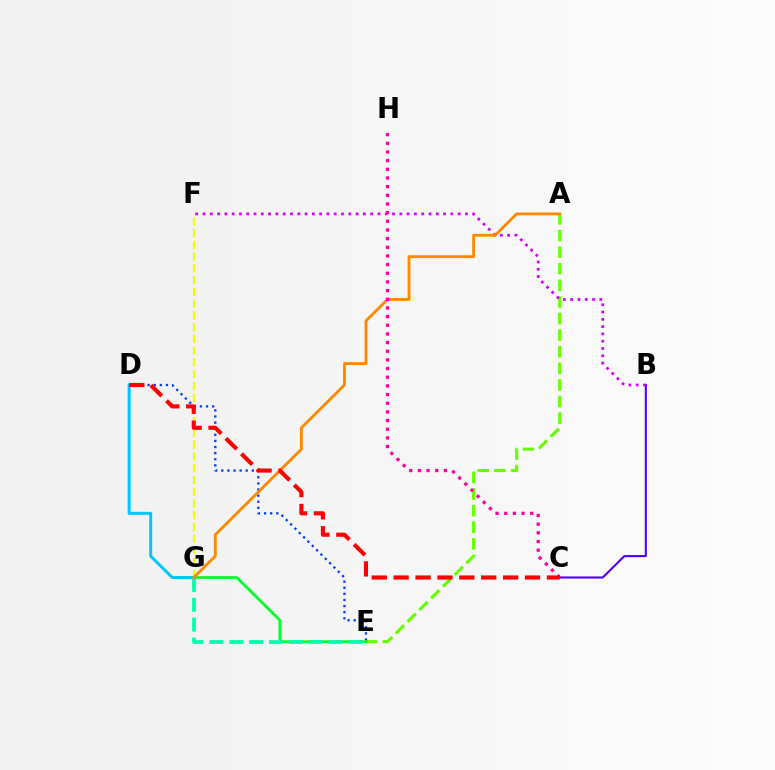{('F', 'G'): [{'color': '#eeff00', 'line_style': 'dashed', 'thickness': 1.6}], ('B', 'C'): [{'color': '#4f00ff', 'line_style': 'solid', 'thickness': 1.51}], ('A', 'E'): [{'color': '#66ff00', 'line_style': 'dashed', 'thickness': 2.26}], ('B', 'F'): [{'color': '#d600ff', 'line_style': 'dotted', 'thickness': 1.98}], ('D', 'E'): [{'color': '#003fff', 'line_style': 'dotted', 'thickness': 1.66}], ('E', 'G'): [{'color': '#00ff27', 'line_style': 'solid', 'thickness': 1.98}, {'color': '#00ffaf', 'line_style': 'dashed', 'thickness': 2.7}], ('D', 'G'): [{'color': '#00c7ff', 'line_style': 'solid', 'thickness': 2.17}], ('A', 'G'): [{'color': '#ff8800', 'line_style': 'solid', 'thickness': 2.04}], ('C', 'H'): [{'color': '#ff00a0', 'line_style': 'dotted', 'thickness': 2.35}], ('C', 'D'): [{'color': '#ff0000', 'line_style': 'dashed', 'thickness': 2.97}]}